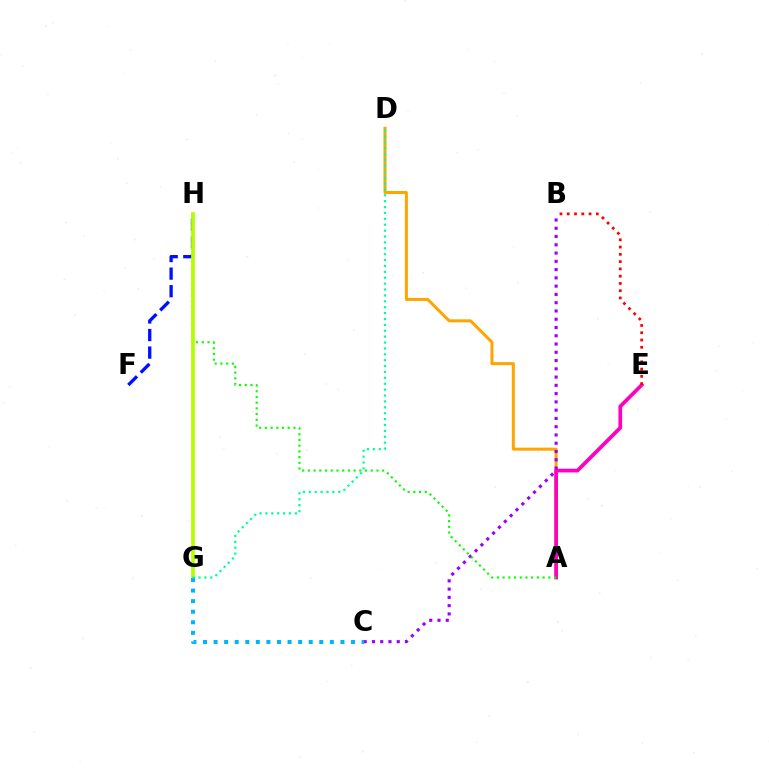{('A', 'D'): [{'color': '#ffa500', 'line_style': 'solid', 'thickness': 2.17}], ('A', 'E'): [{'color': '#ff00bd', 'line_style': 'solid', 'thickness': 2.68}], ('F', 'H'): [{'color': '#0010ff', 'line_style': 'dashed', 'thickness': 2.39}], ('B', 'E'): [{'color': '#ff0000', 'line_style': 'dotted', 'thickness': 1.98}], ('B', 'C'): [{'color': '#9b00ff', 'line_style': 'dotted', 'thickness': 2.25}], ('A', 'H'): [{'color': '#08ff00', 'line_style': 'dotted', 'thickness': 1.55}], ('G', 'H'): [{'color': '#b3ff00', 'line_style': 'solid', 'thickness': 2.68}], ('D', 'G'): [{'color': '#00ff9d', 'line_style': 'dotted', 'thickness': 1.6}], ('C', 'G'): [{'color': '#00b5ff', 'line_style': 'dotted', 'thickness': 2.87}]}